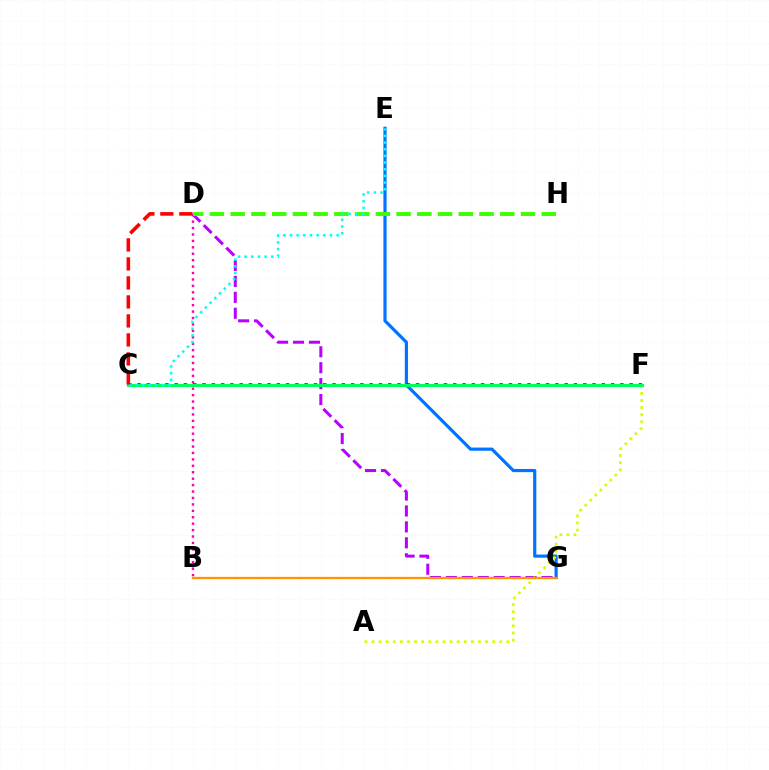{('E', 'G'): [{'color': '#0074ff', 'line_style': 'solid', 'thickness': 2.29}], ('B', 'D'): [{'color': '#ff00ac', 'line_style': 'dotted', 'thickness': 1.75}], ('D', 'G'): [{'color': '#b900ff', 'line_style': 'dashed', 'thickness': 2.16}], ('A', 'F'): [{'color': '#d1ff00', 'line_style': 'dotted', 'thickness': 1.93}], ('C', 'F'): [{'color': '#2500ff', 'line_style': 'dotted', 'thickness': 2.52}, {'color': '#00ff5c', 'line_style': 'solid', 'thickness': 2.21}], ('B', 'G'): [{'color': '#ff9400', 'line_style': 'solid', 'thickness': 1.64}], ('D', 'H'): [{'color': '#3dff00', 'line_style': 'dashed', 'thickness': 2.82}], ('C', 'E'): [{'color': '#00fff6', 'line_style': 'dotted', 'thickness': 1.81}], ('C', 'D'): [{'color': '#ff0000', 'line_style': 'dashed', 'thickness': 2.58}]}